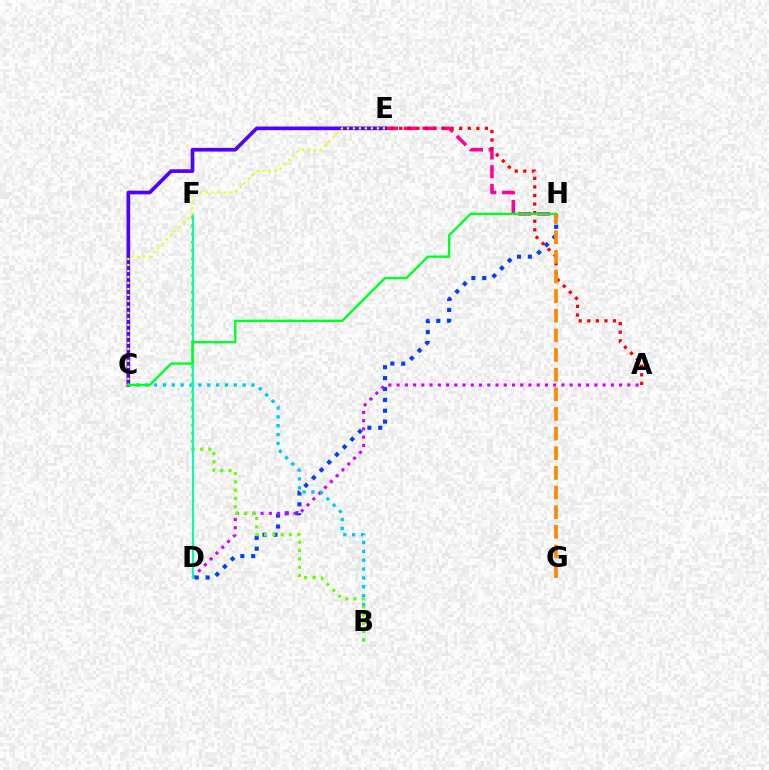{('D', 'H'): [{'color': '#003fff', 'line_style': 'dotted', 'thickness': 2.96}], ('E', 'H'): [{'color': '#ff00a0', 'line_style': 'dashed', 'thickness': 2.55}], ('A', 'D'): [{'color': '#d600ff', 'line_style': 'dotted', 'thickness': 2.24}], ('A', 'E'): [{'color': '#ff0000', 'line_style': 'dotted', 'thickness': 2.33}], ('C', 'E'): [{'color': '#4f00ff', 'line_style': 'solid', 'thickness': 2.63}, {'color': '#eeff00', 'line_style': 'dotted', 'thickness': 1.63}], ('B', 'C'): [{'color': '#00c7ff', 'line_style': 'dotted', 'thickness': 2.41}], ('B', 'F'): [{'color': '#66ff00', 'line_style': 'dotted', 'thickness': 2.26}], ('D', 'F'): [{'color': '#00ffaf', 'line_style': 'solid', 'thickness': 1.53}], ('C', 'H'): [{'color': '#00ff27', 'line_style': 'solid', 'thickness': 1.71}], ('G', 'H'): [{'color': '#ff8800', 'line_style': 'dashed', 'thickness': 2.67}]}